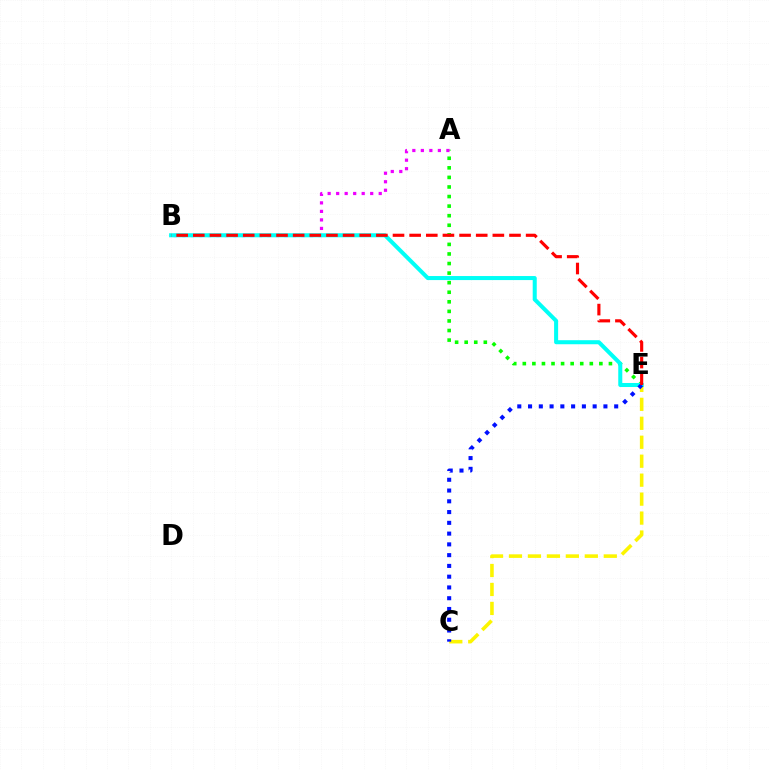{('A', 'E'): [{'color': '#08ff00', 'line_style': 'dotted', 'thickness': 2.6}], ('C', 'E'): [{'color': '#fcf500', 'line_style': 'dashed', 'thickness': 2.58}, {'color': '#0010ff', 'line_style': 'dotted', 'thickness': 2.93}], ('A', 'B'): [{'color': '#ee00ff', 'line_style': 'dotted', 'thickness': 2.31}], ('B', 'E'): [{'color': '#00fff6', 'line_style': 'solid', 'thickness': 2.91}, {'color': '#ff0000', 'line_style': 'dashed', 'thickness': 2.26}]}